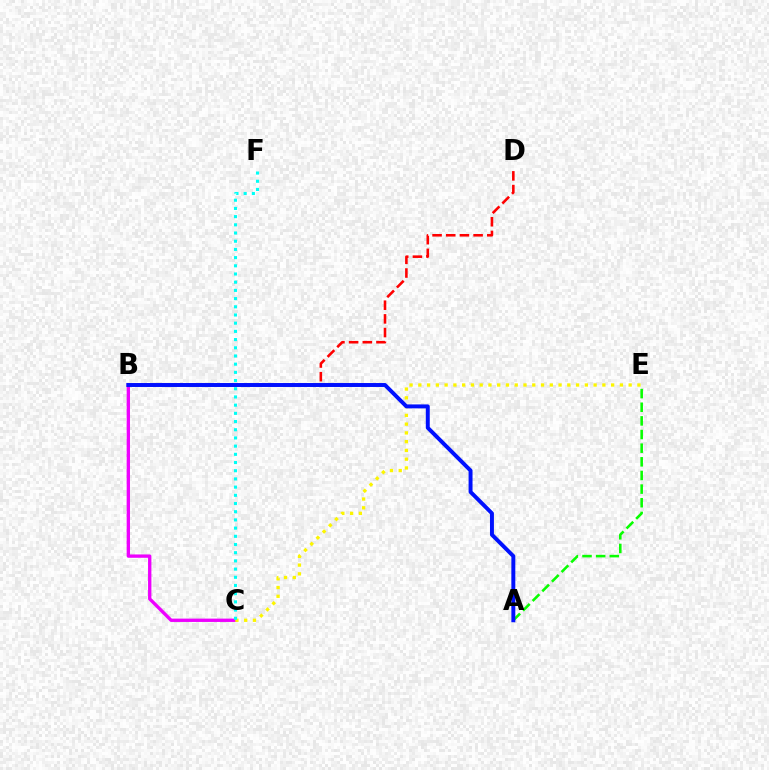{('B', 'D'): [{'color': '#ff0000', 'line_style': 'dashed', 'thickness': 1.86}], ('B', 'C'): [{'color': '#ee00ff', 'line_style': 'solid', 'thickness': 2.4}], ('A', 'E'): [{'color': '#08ff00', 'line_style': 'dashed', 'thickness': 1.85}], ('C', 'E'): [{'color': '#fcf500', 'line_style': 'dotted', 'thickness': 2.38}], ('A', 'B'): [{'color': '#0010ff', 'line_style': 'solid', 'thickness': 2.84}], ('C', 'F'): [{'color': '#00fff6', 'line_style': 'dotted', 'thickness': 2.23}]}